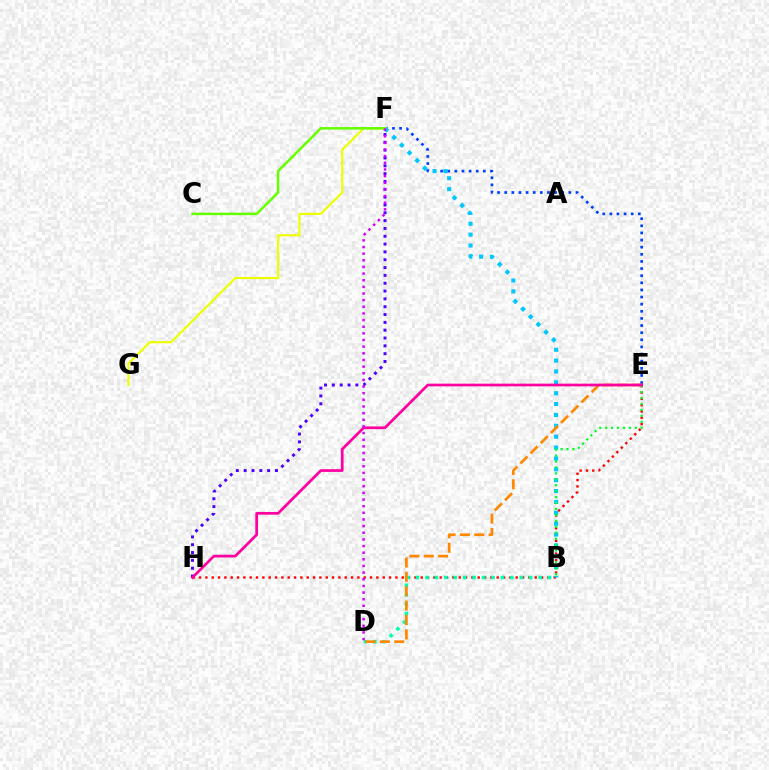{('E', 'H'): [{'color': '#ff0000', 'line_style': 'dotted', 'thickness': 1.72}, {'color': '#ff00a0', 'line_style': 'solid', 'thickness': 1.95}], ('E', 'F'): [{'color': '#003fff', 'line_style': 'dotted', 'thickness': 1.94}], ('B', 'D'): [{'color': '#00ffaf', 'line_style': 'dotted', 'thickness': 2.56}], ('B', 'F'): [{'color': '#00c7ff', 'line_style': 'dotted', 'thickness': 2.95}], ('F', 'H'): [{'color': '#4f00ff', 'line_style': 'dotted', 'thickness': 2.13}], ('D', 'E'): [{'color': '#ff8800', 'line_style': 'dashed', 'thickness': 1.95}], ('F', 'G'): [{'color': '#eeff00', 'line_style': 'solid', 'thickness': 1.58}], ('C', 'F'): [{'color': '#66ff00', 'line_style': 'solid', 'thickness': 1.82}], ('B', 'E'): [{'color': '#00ff27', 'line_style': 'dotted', 'thickness': 1.61}], ('D', 'F'): [{'color': '#d600ff', 'line_style': 'dotted', 'thickness': 1.81}]}